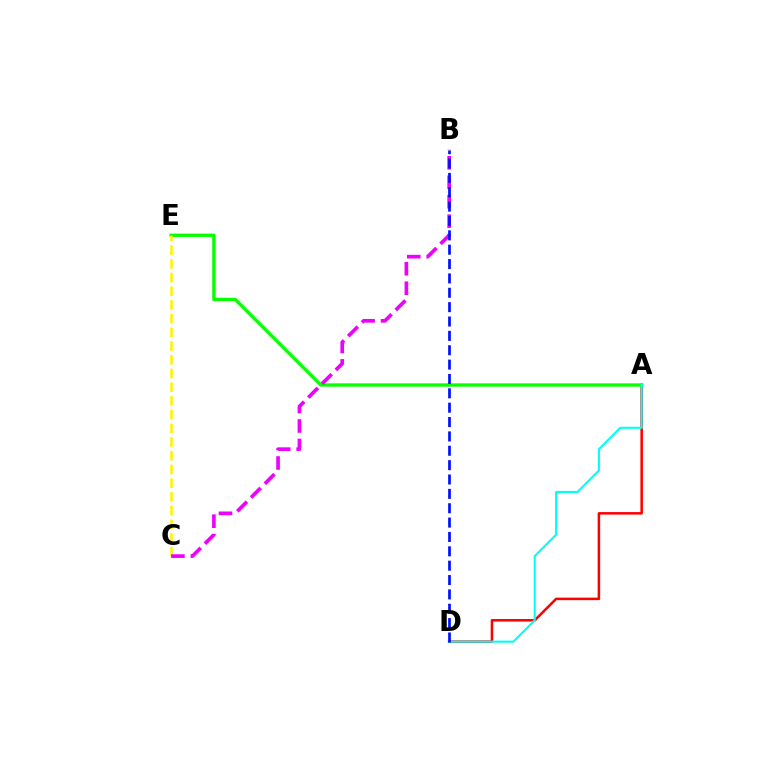{('A', 'D'): [{'color': '#ff0000', 'line_style': 'solid', 'thickness': 1.81}, {'color': '#00fff6', 'line_style': 'solid', 'thickness': 1.51}], ('A', 'E'): [{'color': '#08ff00', 'line_style': 'solid', 'thickness': 2.39}], ('C', 'E'): [{'color': '#fcf500', 'line_style': 'dashed', 'thickness': 1.86}], ('B', 'C'): [{'color': '#ee00ff', 'line_style': 'dashed', 'thickness': 2.64}], ('B', 'D'): [{'color': '#0010ff', 'line_style': 'dashed', 'thickness': 1.95}]}